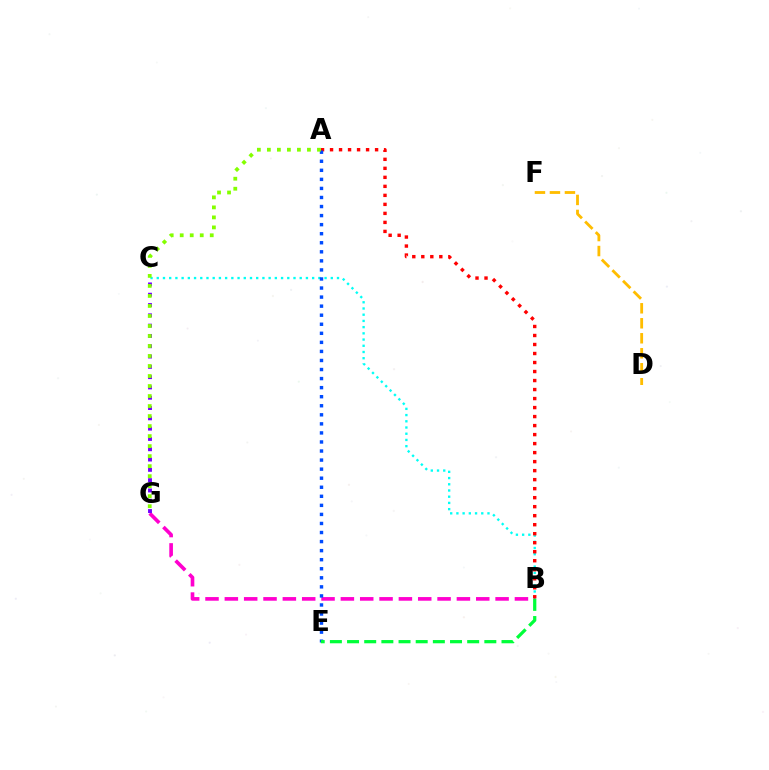{('B', 'C'): [{'color': '#00fff6', 'line_style': 'dotted', 'thickness': 1.69}], ('B', 'G'): [{'color': '#ff00cf', 'line_style': 'dashed', 'thickness': 2.63}], ('A', 'B'): [{'color': '#ff0000', 'line_style': 'dotted', 'thickness': 2.45}], ('A', 'E'): [{'color': '#004bff', 'line_style': 'dotted', 'thickness': 2.46}], ('C', 'G'): [{'color': '#7200ff', 'line_style': 'dotted', 'thickness': 2.8}], ('D', 'F'): [{'color': '#ffbd00', 'line_style': 'dashed', 'thickness': 2.04}], ('A', 'G'): [{'color': '#84ff00', 'line_style': 'dotted', 'thickness': 2.72}], ('B', 'E'): [{'color': '#00ff39', 'line_style': 'dashed', 'thickness': 2.33}]}